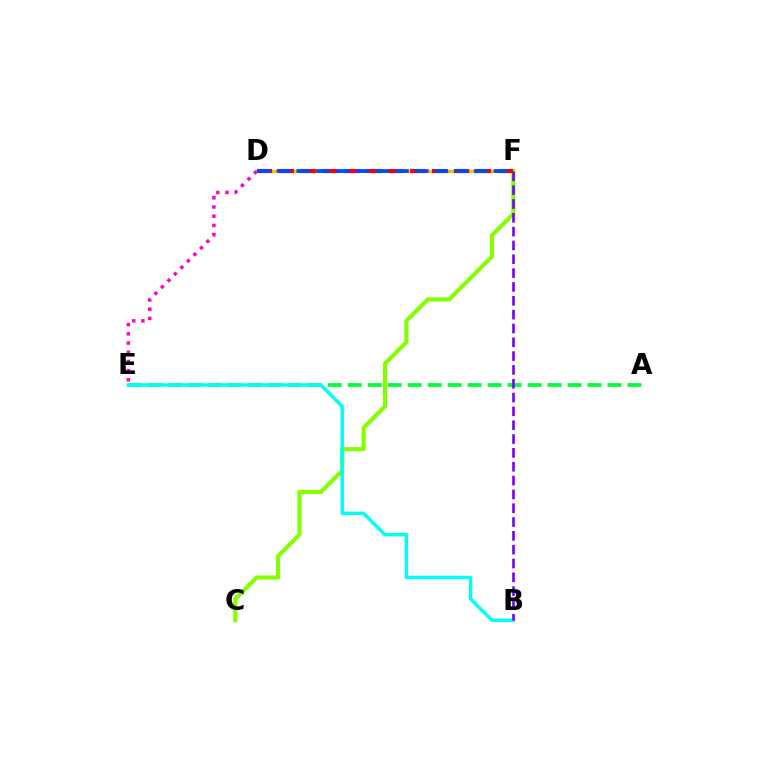{('A', 'E'): [{'color': '#00ff39', 'line_style': 'dashed', 'thickness': 2.71}], ('D', 'F'): [{'color': '#ffbd00', 'line_style': 'solid', 'thickness': 2.35}, {'color': '#ff0000', 'line_style': 'dashed', 'thickness': 2.97}, {'color': '#004bff', 'line_style': 'dashed', 'thickness': 2.68}], ('C', 'F'): [{'color': '#84ff00', 'line_style': 'solid', 'thickness': 2.97}], ('B', 'E'): [{'color': '#00fff6', 'line_style': 'solid', 'thickness': 2.49}], ('B', 'F'): [{'color': '#7200ff', 'line_style': 'dashed', 'thickness': 1.88}], ('D', 'E'): [{'color': '#ff00cf', 'line_style': 'dotted', 'thickness': 2.5}]}